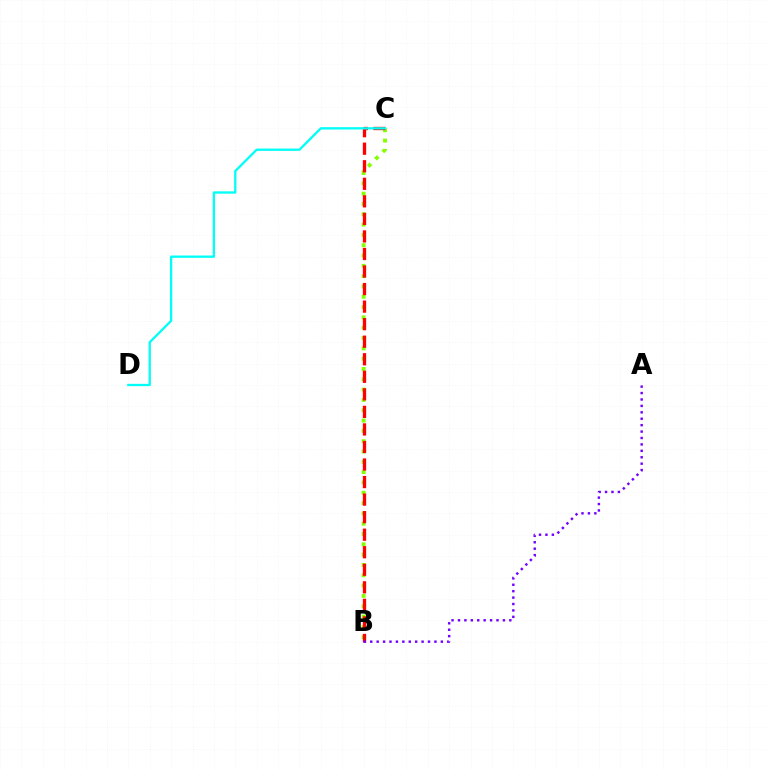{('B', 'C'): [{'color': '#84ff00', 'line_style': 'dotted', 'thickness': 2.8}, {'color': '#ff0000', 'line_style': 'dashed', 'thickness': 2.38}], ('A', 'B'): [{'color': '#7200ff', 'line_style': 'dotted', 'thickness': 1.74}], ('C', 'D'): [{'color': '#00fff6', 'line_style': 'solid', 'thickness': 1.66}]}